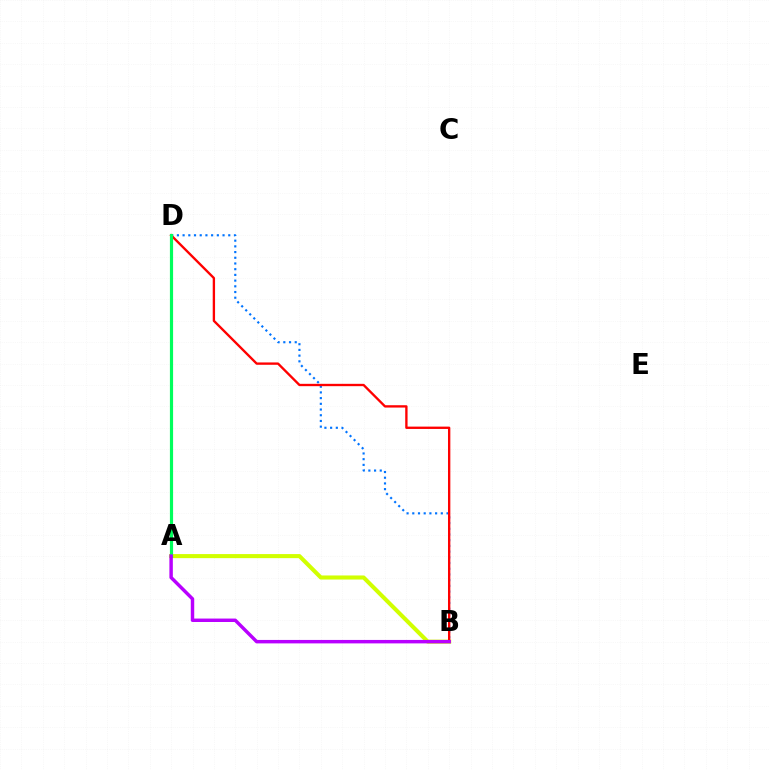{('A', 'B'): [{'color': '#d1ff00', 'line_style': 'solid', 'thickness': 2.93}, {'color': '#b900ff', 'line_style': 'solid', 'thickness': 2.48}], ('B', 'D'): [{'color': '#0074ff', 'line_style': 'dotted', 'thickness': 1.55}, {'color': '#ff0000', 'line_style': 'solid', 'thickness': 1.69}], ('A', 'D'): [{'color': '#00ff5c', 'line_style': 'solid', 'thickness': 2.29}]}